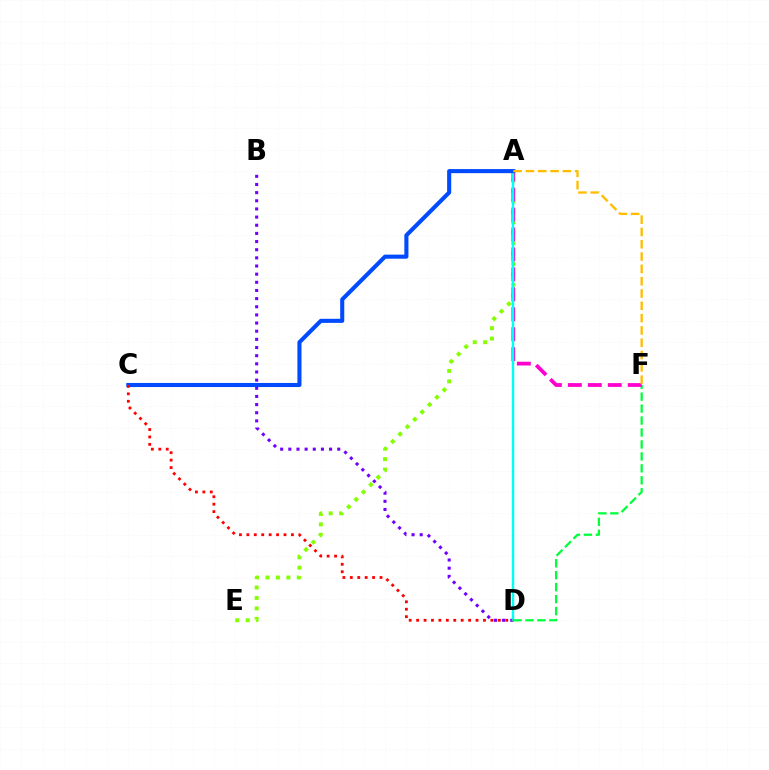{('D', 'F'): [{'color': '#00ff39', 'line_style': 'dashed', 'thickness': 1.62}], ('A', 'E'): [{'color': '#84ff00', 'line_style': 'dotted', 'thickness': 2.84}], ('B', 'D'): [{'color': '#7200ff', 'line_style': 'dotted', 'thickness': 2.21}], ('A', 'F'): [{'color': '#ff00cf', 'line_style': 'dashed', 'thickness': 2.71}, {'color': '#ffbd00', 'line_style': 'dashed', 'thickness': 1.67}], ('A', 'D'): [{'color': '#00fff6', 'line_style': 'solid', 'thickness': 1.75}], ('A', 'C'): [{'color': '#004bff', 'line_style': 'solid', 'thickness': 2.94}], ('C', 'D'): [{'color': '#ff0000', 'line_style': 'dotted', 'thickness': 2.02}]}